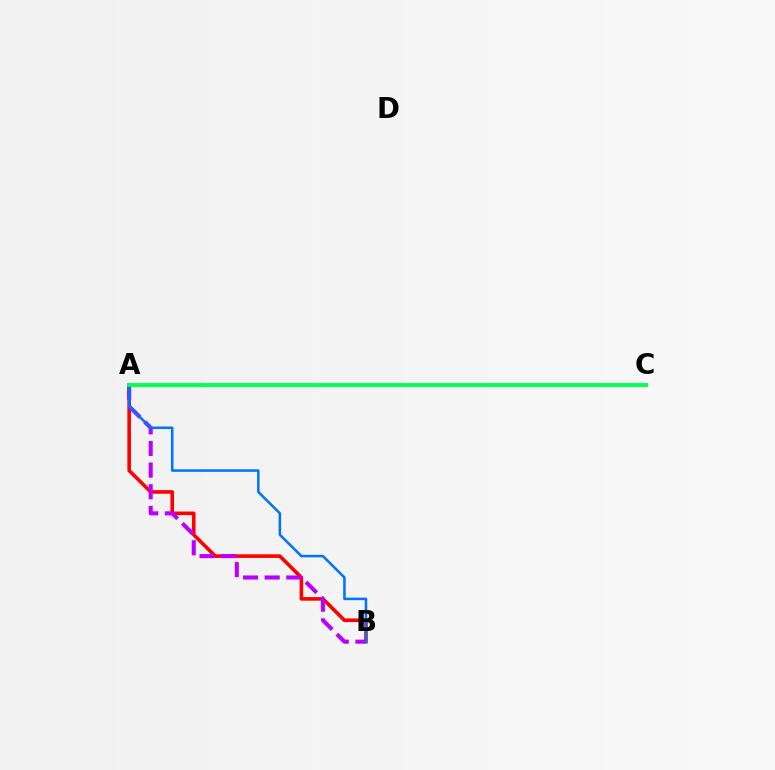{('A', 'B'): [{'color': '#ff0000', 'line_style': 'solid', 'thickness': 2.59}, {'color': '#b900ff', 'line_style': 'dashed', 'thickness': 2.94}, {'color': '#0074ff', 'line_style': 'solid', 'thickness': 1.83}], ('A', 'C'): [{'color': '#d1ff00', 'line_style': 'solid', 'thickness': 2.44}, {'color': '#00ff5c', 'line_style': 'solid', 'thickness': 2.77}]}